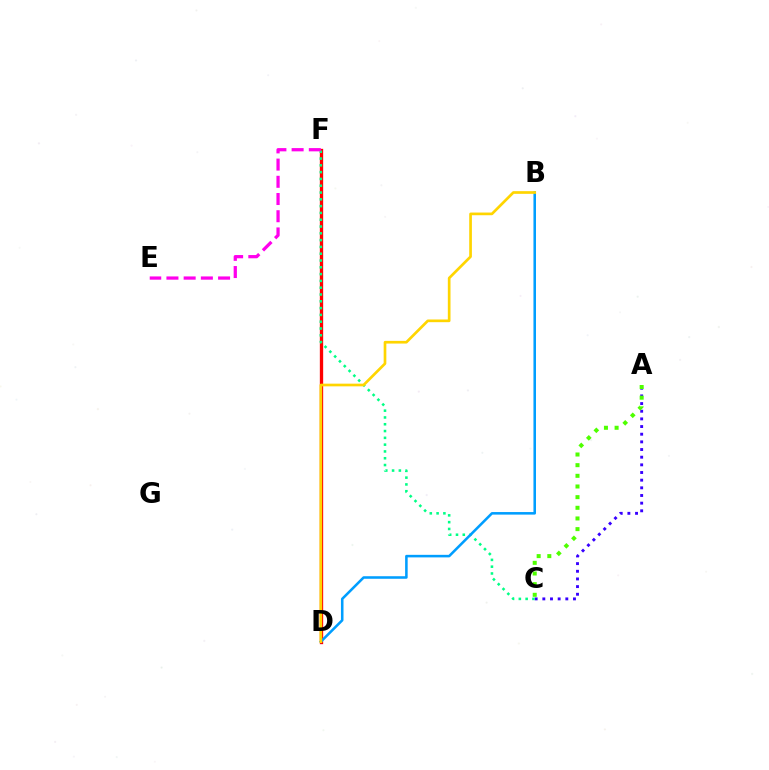{('D', 'F'): [{'color': '#ff0000', 'line_style': 'solid', 'thickness': 2.39}], ('A', 'C'): [{'color': '#3700ff', 'line_style': 'dotted', 'thickness': 2.08}, {'color': '#4fff00', 'line_style': 'dotted', 'thickness': 2.9}], ('C', 'F'): [{'color': '#00ff86', 'line_style': 'dotted', 'thickness': 1.85}], ('B', 'D'): [{'color': '#009eff', 'line_style': 'solid', 'thickness': 1.84}, {'color': '#ffd500', 'line_style': 'solid', 'thickness': 1.93}], ('E', 'F'): [{'color': '#ff00ed', 'line_style': 'dashed', 'thickness': 2.34}]}